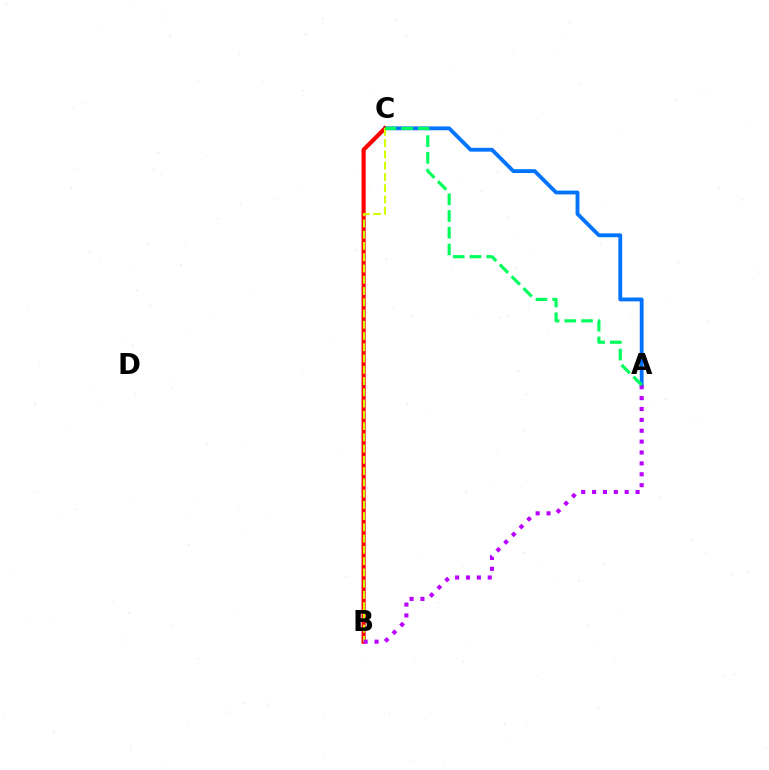{('A', 'C'): [{'color': '#0074ff', 'line_style': 'solid', 'thickness': 2.76}, {'color': '#00ff5c', 'line_style': 'dashed', 'thickness': 2.27}], ('B', 'C'): [{'color': '#ff0000', 'line_style': 'solid', 'thickness': 2.98}, {'color': '#d1ff00', 'line_style': 'dashed', 'thickness': 1.53}], ('A', 'B'): [{'color': '#b900ff', 'line_style': 'dotted', 'thickness': 2.96}]}